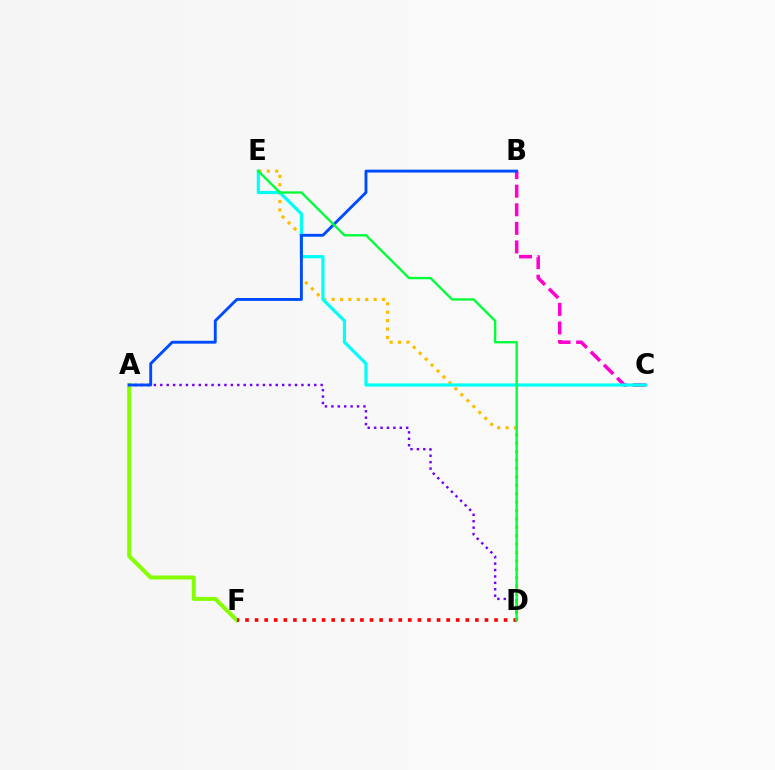{('B', 'C'): [{'color': '#ff00cf', 'line_style': 'dashed', 'thickness': 2.52}], ('A', 'F'): [{'color': '#84ff00', 'line_style': 'solid', 'thickness': 2.88}], ('D', 'F'): [{'color': '#ff0000', 'line_style': 'dotted', 'thickness': 2.6}], ('D', 'E'): [{'color': '#ffbd00', 'line_style': 'dotted', 'thickness': 2.28}, {'color': '#00ff39', 'line_style': 'solid', 'thickness': 1.69}], ('A', 'D'): [{'color': '#7200ff', 'line_style': 'dotted', 'thickness': 1.74}], ('C', 'E'): [{'color': '#00fff6', 'line_style': 'solid', 'thickness': 2.29}], ('A', 'B'): [{'color': '#004bff', 'line_style': 'solid', 'thickness': 2.08}]}